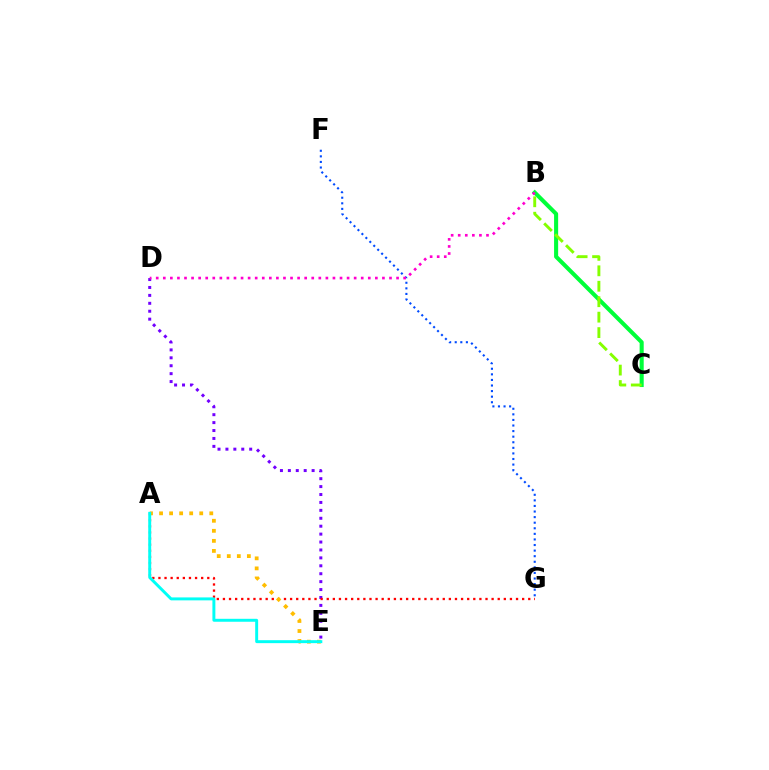{('B', 'C'): [{'color': '#00ff39', 'line_style': 'solid', 'thickness': 2.93}, {'color': '#84ff00', 'line_style': 'dashed', 'thickness': 2.1}], ('D', 'E'): [{'color': '#7200ff', 'line_style': 'dotted', 'thickness': 2.15}], ('F', 'G'): [{'color': '#004bff', 'line_style': 'dotted', 'thickness': 1.52}], ('A', 'G'): [{'color': '#ff0000', 'line_style': 'dotted', 'thickness': 1.66}], ('A', 'E'): [{'color': '#ffbd00', 'line_style': 'dotted', 'thickness': 2.73}, {'color': '#00fff6', 'line_style': 'solid', 'thickness': 2.12}], ('B', 'D'): [{'color': '#ff00cf', 'line_style': 'dotted', 'thickness': 1.92}]}